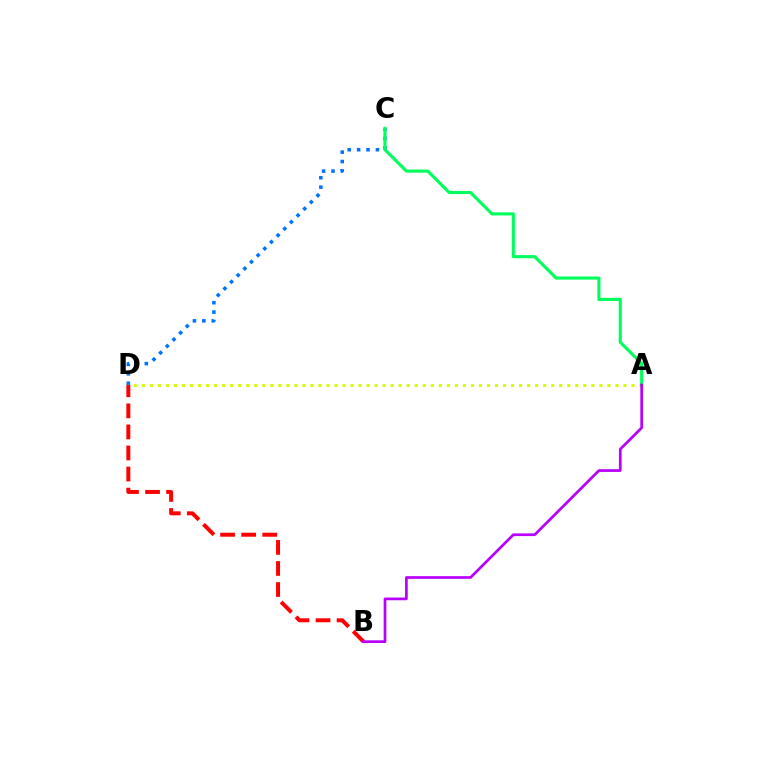{('C', 'D'): [{'color': '#0074ff', 'line_style': 'dotted', 'thickness': 2.55}], ('A', 'D'): [{'color': '#d1ff00', 'line_style': 'dotted', 'thickness': 2.18}], ('A', 'C'): [{'color': '#00ff5c', 'line_style': 'solid', 'thickness': 2.24}], ('B', 'D'): [{'color': '#ff0000', 'line_style': 'dashed', 'thickness': 2.86}], ('A', 'B'): [{'color': '#b900ff', 'line_style': 'solid', 'thickness': 1.95}]}